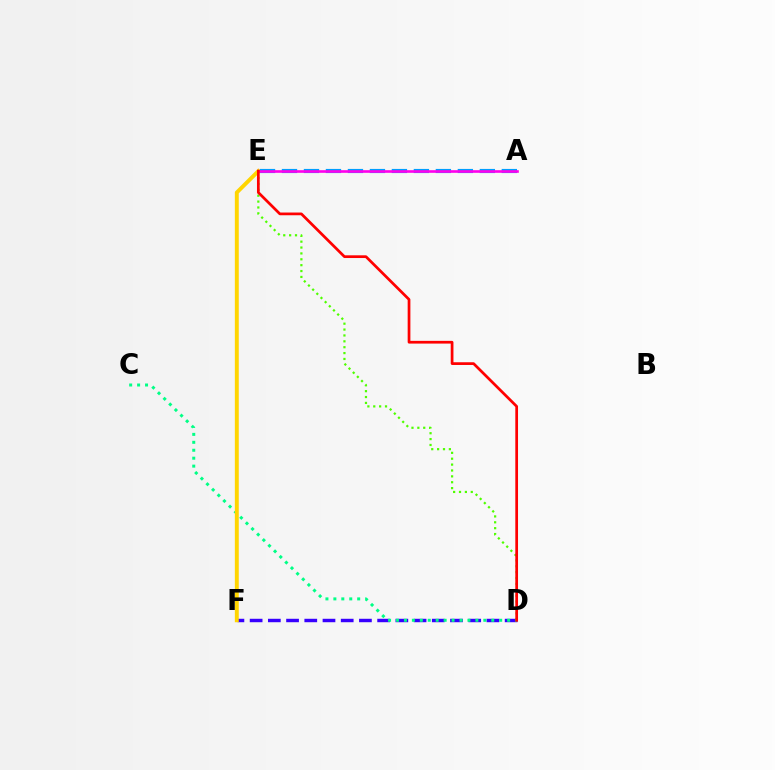{('D', 'F'): [{'color': '#3700ff', 'line_style': 'dashed', 'thickness': 2.47}], ('C', 'D'): [{'color': '#00ff86', 'line_style': 'dotted', 'thickness': 2.16}], ('D', 'E'): [{'color': '#4fff00', 'line_style': 'dotted', 'thickness': 1.6}, {'color': '#ff0000', 'line_style': 'solid', 'thickness': 1.96}], ('E', 'F'): [{'color': '#ffd500', 'line_style': 'solid', 'thickness': 2.82}], ('A', 'E'): [{'color': '#009eff', 'line_style': 'dashed', 'thickness': 2.99}, {'color': '#ff00ed', 'line_style': 'solid', 'thickness': 1.9}]}